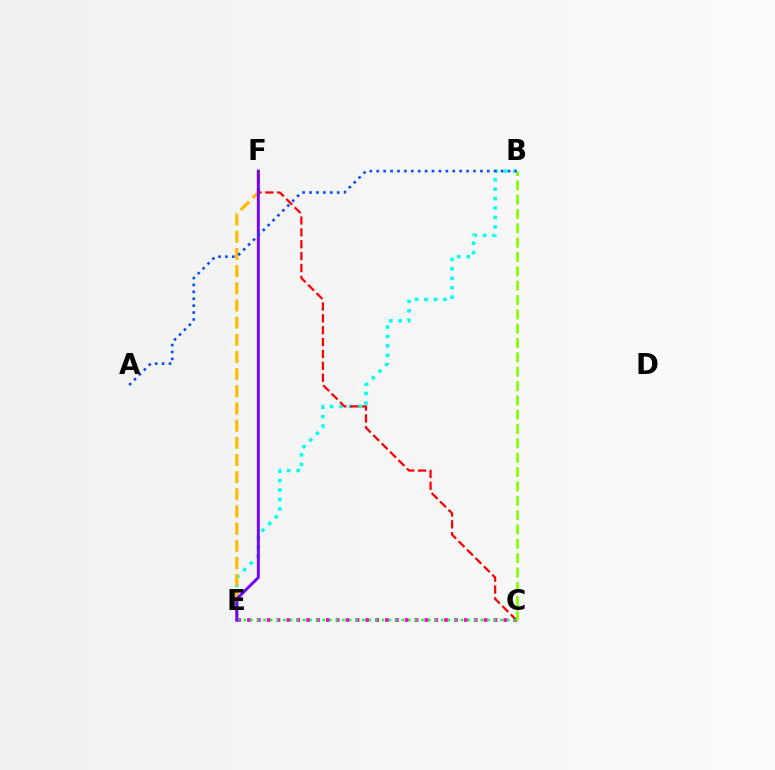{('C', 'E'): [{'color': '#ff00cf', 'line_style': 'dotted', 'thickness': 2.68}, {'color': '#00ff39', 'line_style': 'dotted', 'thickness': 1.79}], ('B', 'E'): [{'color': '#00fff6', 'line_style': 'dotted', 'thickness': 2.57}], ('E', 'F'): [{'color': '#ffbd00', 'line_style': 'dashed', 'thickness': 2.33}, {'color': '#7200ff', 'line_style': 'solid', 'thickness': 2.1}], ('C', 'F'): [{'color': '#ff0000', 'line_style': 'dashed', 'thickness': 1.61}], ('B', 'C'): [{'color': '#84ff00', 'line_style': 'dashed', 'thickness': 1.95}], ('A', 'B'): [{'color': '#004bff', 'line_style': 'dotted', 'thickness': 1.88}]}